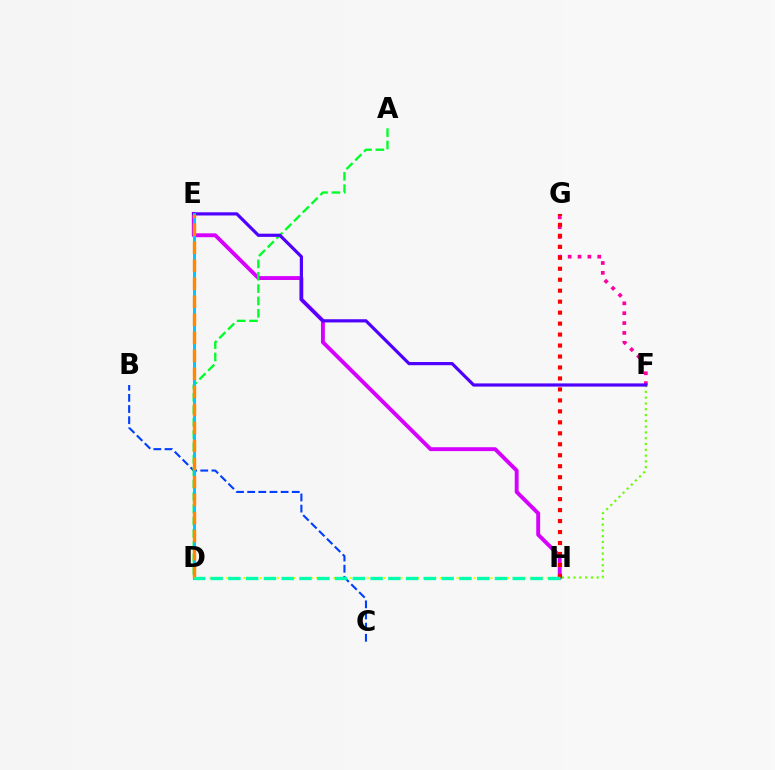{('E', 'H'): [{'color': '#d600ff', 'line_style': 'solid', 'thickness': 2.8}], ('B', 'C'): [{'color': '#003fff', 'line_style': 'dashed', 'thickness': 1.51}], ('F', 'G'): [{'color': '#ff00a0', 'line_style': 'dotted', 'thickness': 2.68}], ('A', 'D'): [{'color': '#00ff27', 'line_style': 'dashed', 'thickness': 1.68}], ('F', 'H'): [{'color': '#66ff00', 'line_style': 'dotted', 'thickness': 1.57}], ('E', 'F'): [{'color': '#4f00ff', 'line_style': 'solid', 'thickness': 2.29}], ('G', 'H'): [{'color': '#ff0000', 'line_style': 'dotted', 'thickness': 2.98}], ('D', 'E'): [{'color': '#00c7ff', 'line_style': 'solid', 'thickness': 2.17}, {'color': '#ff8800', 'line_style': 'dashed', 'thickness': 2.45}], ('D', 'H'): [{'color': '#eeff00', 'line_style': 'dotted', 'thickness': 1.53}, {'color': '#00ffaf', 'line_style': 'dashed', 'thickness': 2.41}]}